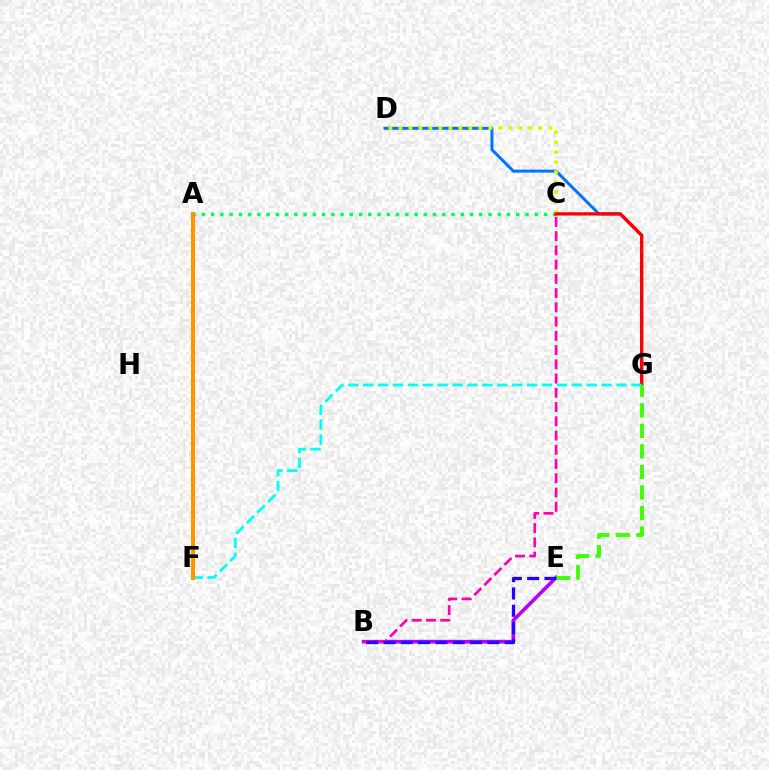{('A', 'C'): [{'color': '#00ff5c', 'line_style': 'dotted', 'thickness': 2.51}], ('D', 'G'): [{'color': '#0074ff', 'line_style': 'solid', 'thickness': 2.14}], ('C', 'D'): [{'color': '#d1ff00', 'line_style': 'dotted', 'thickness': 2.71}], ('C', 'G'): [{'color': '#ff0000', 'line_style': 'solid', 'thickness': 2.39}], ('F', 'G'): [{'color': '#00fff6', 'line_style': 'dashed', 'thickness': 2.02}], ('B', 'E'): [{'color': '#b900ff', 'line_style': 'solid', 'thickness': 2.62}, {'color': '#2500ff', 'line_style': 'dashed', 'thickness': 2.35}], ('A', 'F'): [{'color': '#ff9400', 'line_style': 'solid', 'thickness': 2.91}], ('B', 'C'): [{'color': '#ff00ac', 'line_style': 'dashed', 'thickness': 1.93}], ('E', 'G'): [{'color': '#3dff00', 'line_style': 'dashed', 'thickness': 2.79}]}